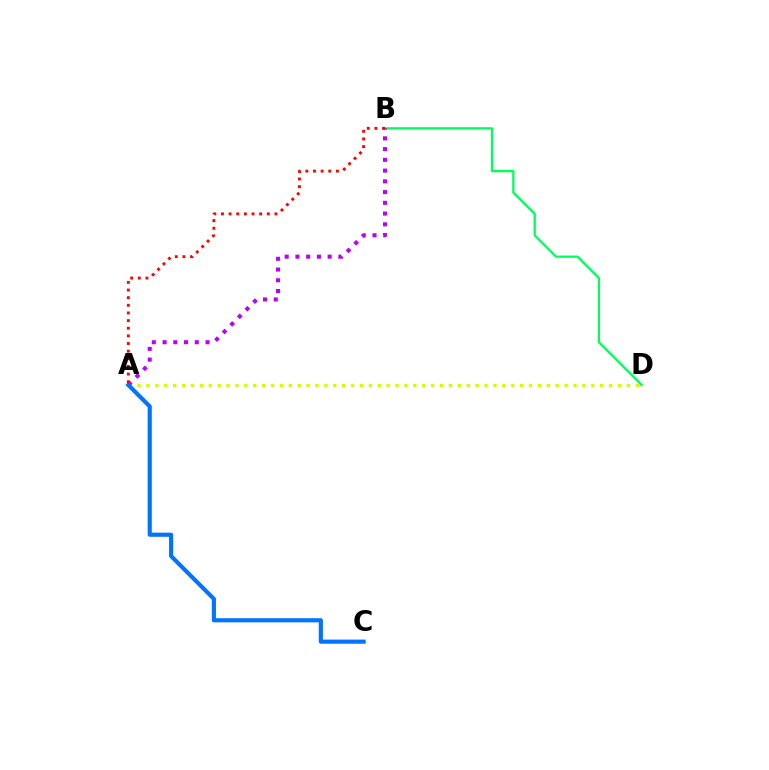{('A', 'D'): [{'color': '#d1ff00', 'line_style': 'dotted', 'thickness': 2.42}], ('B', 'D'): [{'color': '#00ff5c', 'line_style': 'solid', 'thickness': 1.63}], ('A', 'B'): [{'color': '#b900ff', 'line_style': 'dotted', 'thickness': 2.92}, {'color': '#ff0000', 'line_style': 'dotted', 'thickness': 2.08}], ('A', 'C'): [{'color': '#0074ff', 'line_style': 'solid', 'thickness': 2.98}]}